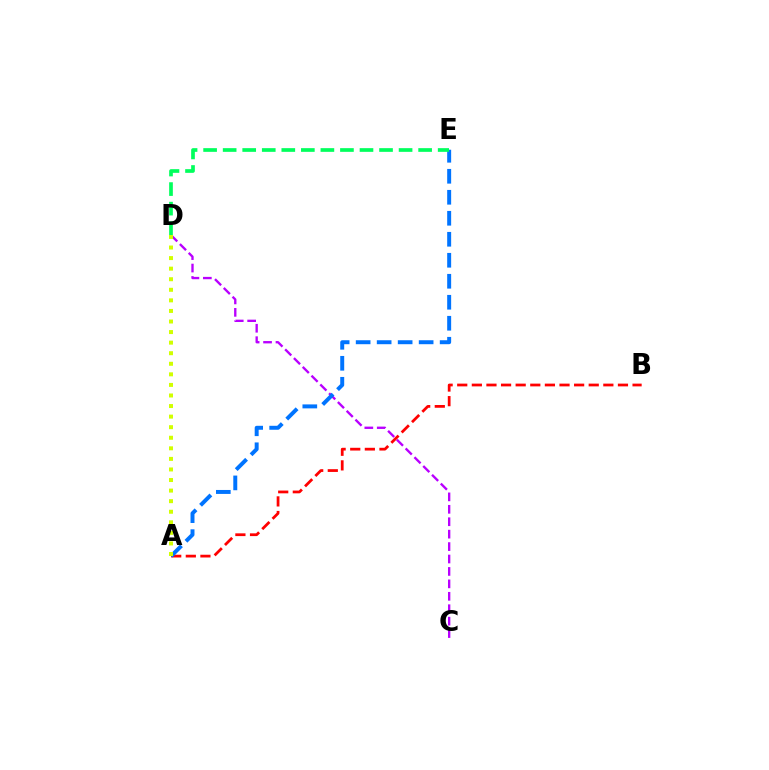{('C', 'D'): [{'color': '#b900ff', 'line_style': 'dashed', 'thickness': 1.69}], ('A', 'B'): [{'color': '#ff0000', 'line_style': 'dashed', 'thickness': 1.98}], ('A', 'E'): [{'color': '#0074ff', 'line_style': 'dashed', 'thickness': 2.85}], ('A', 'D'): [{'color': '#d1ff00', 'line_style': 'dotted', 'thickness': 2.87}], ('D', 'E'): [{'color': '#00ff5c', 'line_style': 'dashed', 'thickness': 2.66}]}